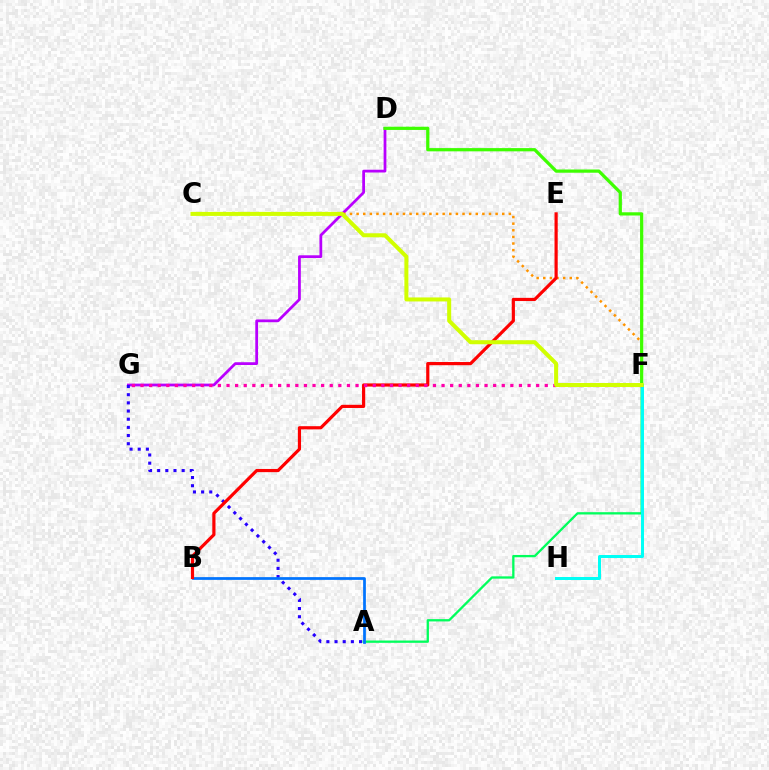{('A', 'F'): [{'color': '#00ff5c', 'line_style': 'solid', 'thickness': 1.66}], ('D', 'G'): [{'color': '#b900ff', 'line_style': 'solid', 'thickness': 1.99}], ('C', 'F'): [{'color': '#ff9400', 'line_style': 'dotted', 'thickness': 1.8}, {'color': '#d1ff00', 'line_style': 'solid', 'thickness': 2.89}], ('A', 'G'): [{'color': '#2500ff', 'line_style': 'dotted', 'thickness': 2.22}], ('A', 'B'): [{'color': '#0074ff', 'line_style': 'solid', 'thickness': 1.98}], ('F', 'H'): [{'color': '#00fff6', 'line_style': 'solid', 'thickness': 2.16}], ('B', 'E'): [{'color': '#ff0000', 'line_style': 'solid', 'thickness': 2.29}], ('D', 'F'): [{'color': '#3dff00', 'line_style': 'solid', 'thickness': 2.32}], ('F', 'G'): [{'color': '#ff00ac', 'line_style': 'dotted', 'thickness': 2.34}]}